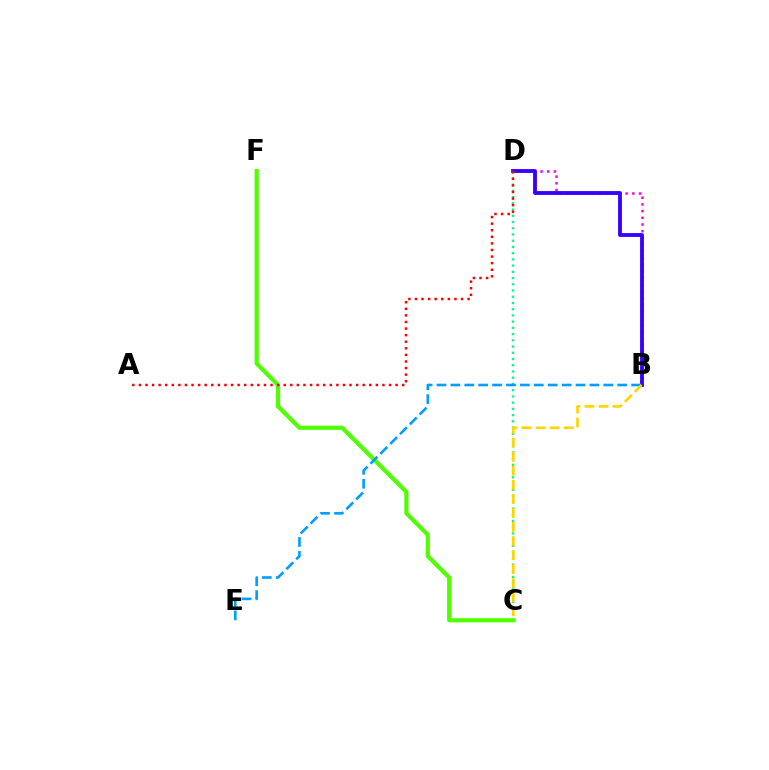{('B', 'D'): [{'color': '#ff00ed', 'line_style': 'dotted', 'thickness': 1.82}, {'color': '#3700ff', 'line_style': 'solid', 'thickness': 2.76}], ('C', 'D'): [{'color': '#00ff86', 'line_style': 'dotted', 'thickness': 1.69}], ('C', 'F'): [{'color': '#4fff00', 'line_style': 'solid', 'thickness': 3.0}], ('B', 'E'): [{'color': '#009eff', 'line_style': 'dashed', 'thickness': 1.89}], ('B', 'C'): [{'color': '#ffd500', 'line_style': 'dashed', 'thickness': 1.91}], ('A', 'D'): [{'color': '#ff0000', 'line_style': 'dotted', 'thickness': 1.79}]}